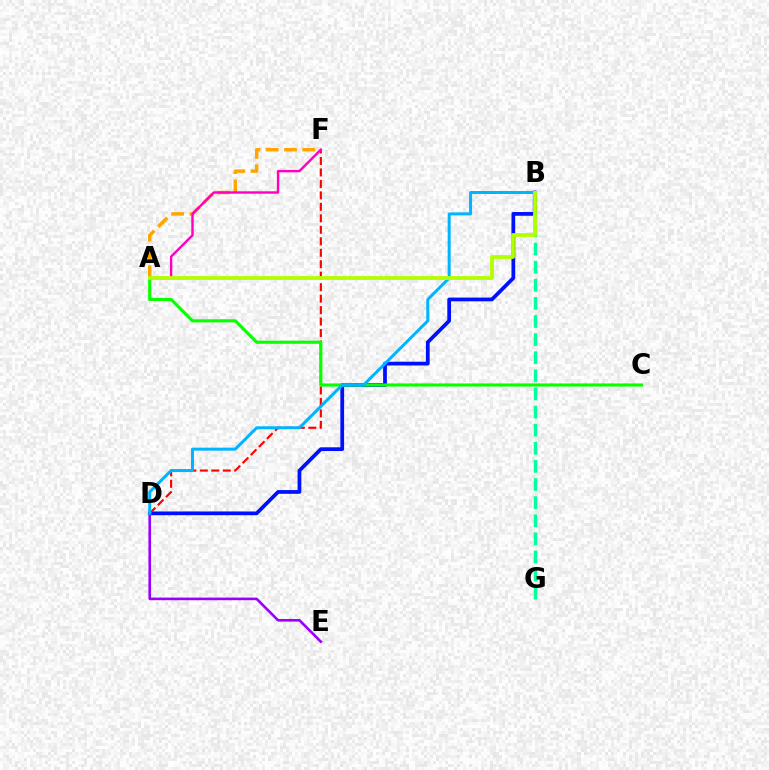{('B', 'G'): [{'color': '#00ff9d', 'line_style': 'dashed', 'thickness': 2.46}], ('B', 'D'): [{'color': '#0010ff', 'line_style': 'solid', 'thickness': 2.7}, {'color': '#00b5ff', 'line_style': 'solid', 'thickness': 2.16}], ('D', 'E'): [{'color': '#9b00ff', 'line_style': 'solid', 'thickness': 1.88}], ('A', 'F'): [{'color': '#ffa500', 'line_style': 'dashed', 'thickness': 2.48}, {'color': '#ff00bd', 'line_style': 'solid', 'thickness': 1.73}], ('D', 'F'): [{'color': '#ff0000', 'line_style': 'dashed', 'thickness': 1.56}], ('A', 'C'): [{'color': '#08ff00', 'line_style': 'solid', 'thickness': 2.24}], ('A', 'B'): [{'color': '#b3ff00', 'line_style': 'solid', 'thickness': 2.75}]}